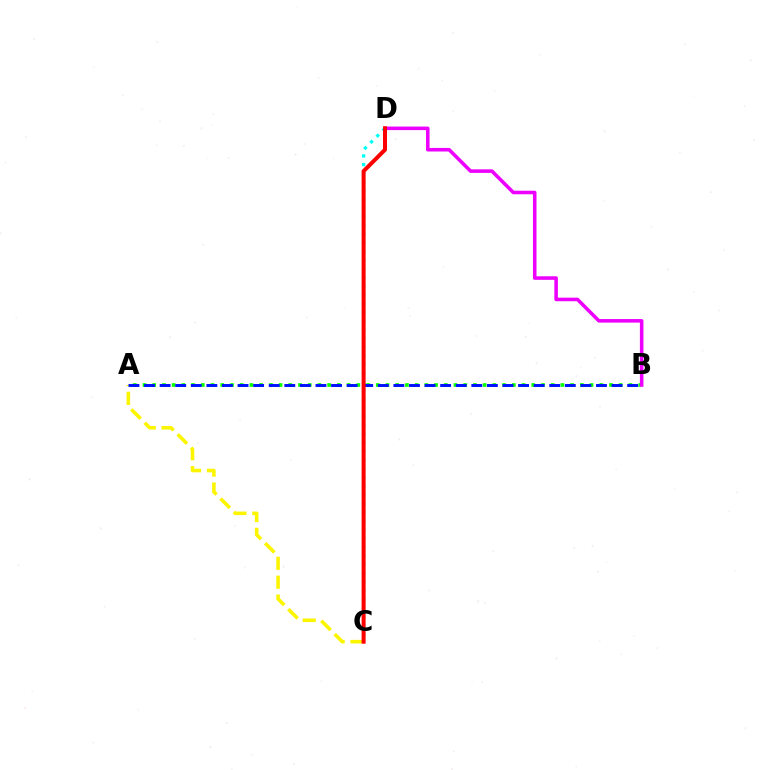{('A', 'C'): [{'color': '#fcf500', 'line_style': 'dashed', 'thickness': 2.57}], ('C', 'D'): [{'color': '#00fff6', 'line_style': 'dotted', 'thickness': 2.36}, {'color': '#ff0000', 'line_style': 'solid', 'thickness': 2.88}], ('A', 'B'): [{'color': '#08ff00', 'line_style': 'dotted', 'thickness': 2.64}, {'color': '#0010ff', 'line_style': 'dashed', 'thickness': 2.12}], ('B', 'D'): [{'color': '#ee00ff', 'line_style': 'solid', 'thickness': 2.56}]}